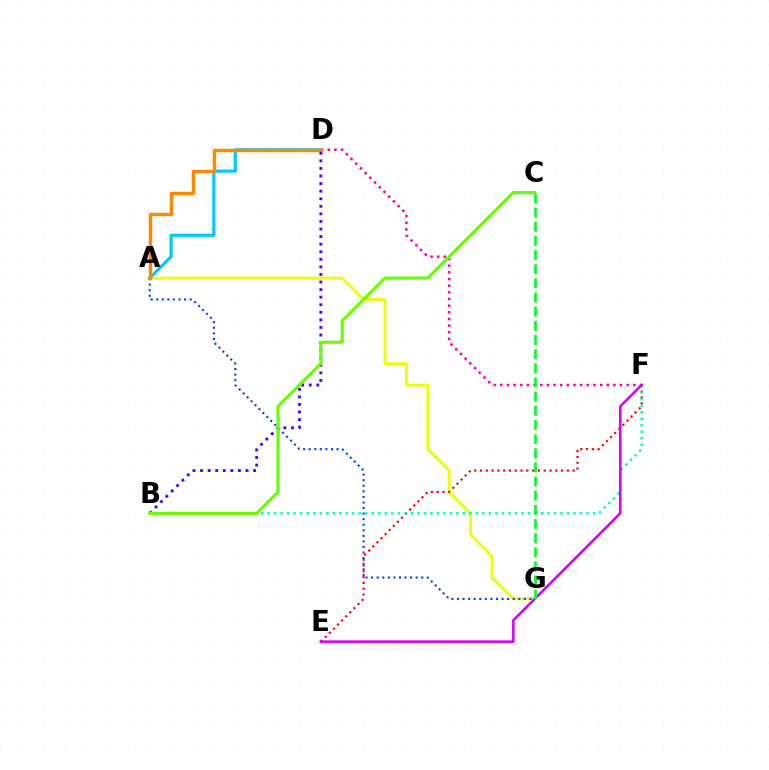{('A', 'G'): [{'color': '#eeff00', 'line_style': 'solid', 'thickness': 2.02}, {'color': '#003fff', 'line_style': 'dotted', 'thickness': 1.51}], ('E', 'F'): [{'color': '#ff0000', 'line_style': 'dotted', 'thickness': 1.57}, {'color': '#d600ff', 'line_style': 'solid', 'thickness': 1.84}], ('A', 'D'): [{'color': '#00c7ff', 'line_style': 'solid', 'thickness': 2.25}, {'color': '#ff8800', 'line_style': 'solid', 'thickness': 2.47}], ('B', 'F'): [{'color': '#00ffaf', 'line_style': 'dotted', 'thickness': 1.77}], ('D', 'F'): [{'color': '#ff00a0', 'line_style': 'dotted', 'thickness': 1.81}], ('B', 'D'): [{'color': '#4f00ff', 'line_style': 'dotted', 'thickness': 2.06}], ('B', 'C'): [{'color': '#66ff00', 'line_style': 'solid', 'thickness': 2.24}], ('C', 'G'): [{'color': '#00ff27', 'line_style': 'dashed', 'thickness': 1.92}]}